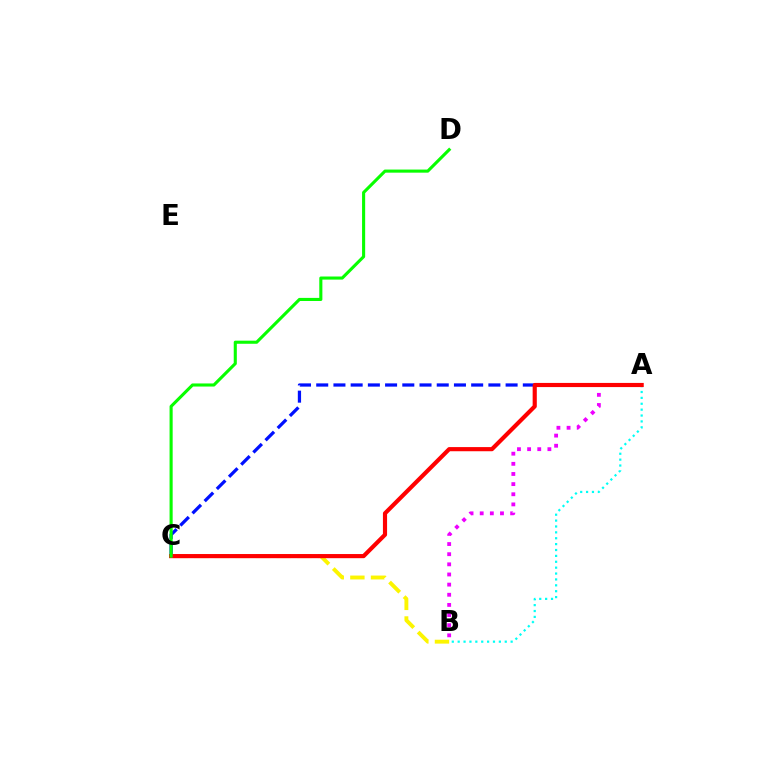{('A', 'C'): [{'color': '#0010ff', 'line_style': 'dashed', 'thickness': 2.34}, {'color': '#ff0000', 'line_style': 'solid', 'thickness': 2.99}], ('B', 'C'): [{'color': '#fcf500', 'line_style': 'dashed', 'thickness': 2.8}], ('A', 'B'): [{'color': '#ee00ff', 'line_style': 'dotted', 'thickness': 2.76}, {'color': '#00fff6', 'line_style': 'dotted', 'thickness': 1.6}], ('C', 'D'): [{'color': '#08ff00', 'line_style': 'solid', 'thickness': 2.23}]}